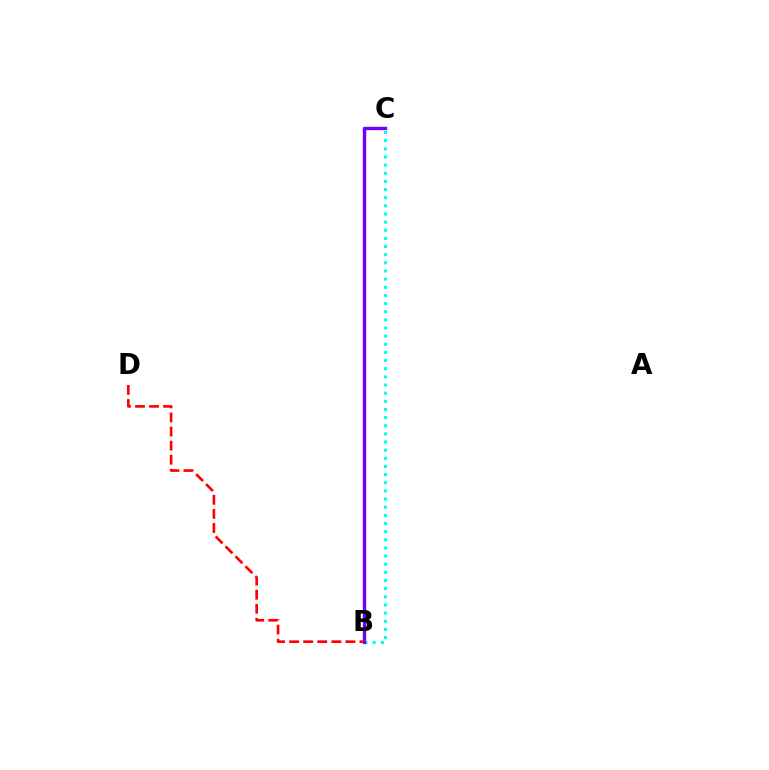{('B', 'C'): [{'color': '#84ff00', 'line_style': 'dashed', 'thickness': 2.34}, {'color': '#00fff6', 'line_style': 'dotted', 'thickness': 2.21}, {'color': '#7200ff', 'line_style': 'solid', 'thickness': 2.41}], ('B', 'D'): [{'color': '#ff0000', 'line_style': 'dashed', 'thickness': 1.91}]}